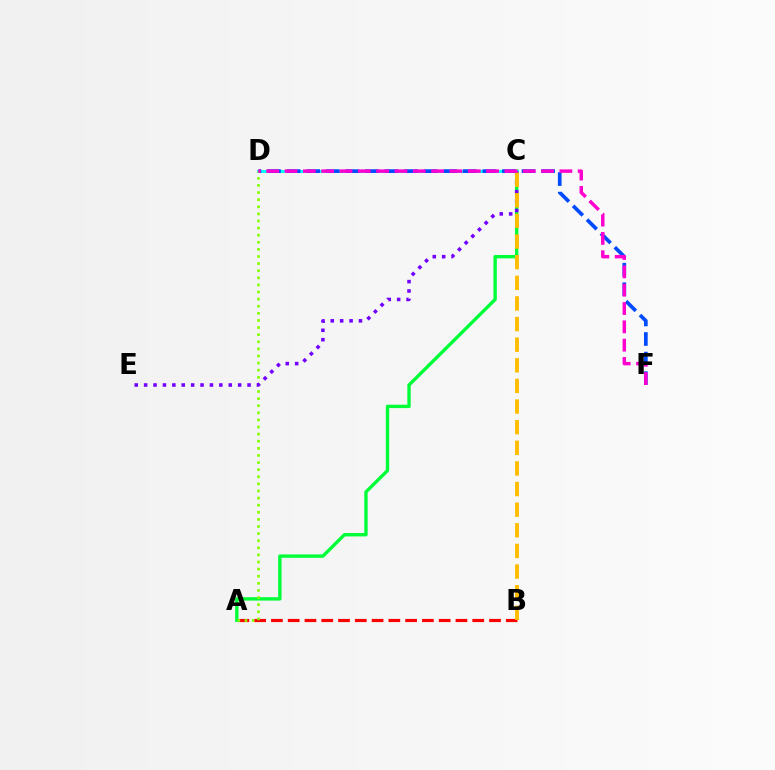{('A', 'B'): [{'color': '#ff0000', 'line_style': 'dashed', 'thickness': 2.28}], ('A', 'C'): [{'color': '#00ff39', 'line_style': 'solid', 'thickness': 2.43}], ('C', 'D'): [{'color': '#00fff6', 'line_style': 'solid', 'thickness': 2.12}], ('D', 'F'): [{'color': '#004bff', 'line_style': 'dashed', 'thickness': 2.66}, {'color': '#ff00cf', 'line_style': 'dashed', 'thickness': 2.49}], ('A', 'D'): [{'color': '#84ff00', 'line_style': 'dotted', 'thickness': 1.93}], ('C', 'E'): [{'color': '#7200ff', 'line_style': 'dotted', 'thickness': 2.55}], ('B', 'C'): [{'color': '#ffbd00', 'line_style': 'dashed', 'thickness': 2.8}]}